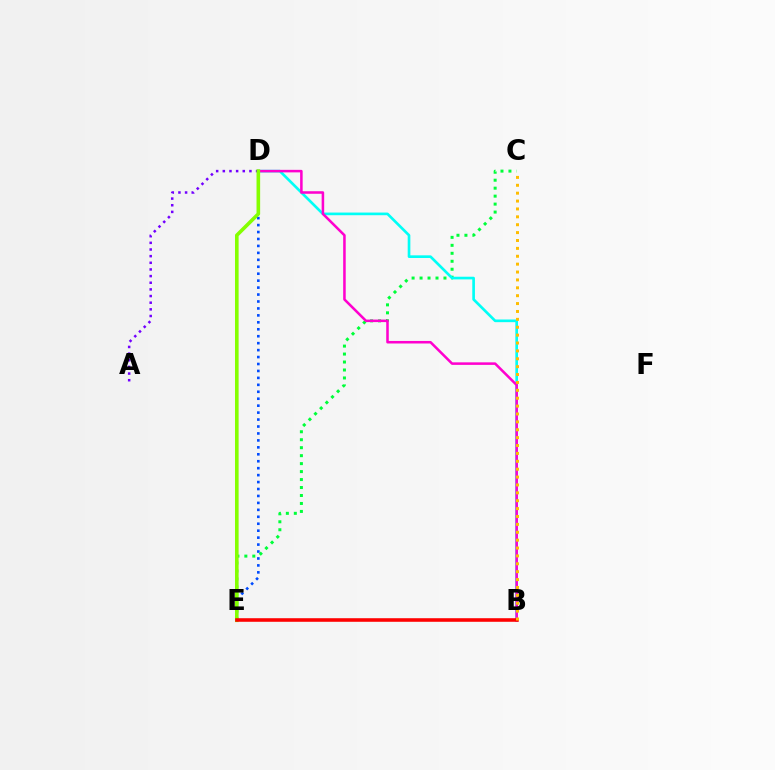{('C', 'E'): [{'color': '#00ff39', 'line_style': 'dotted', 'thickness': 2.16}], ('B', 'D'): [{'color': '#00fff6', 'line_style': 'solid', 'thickness': 1.92}, {'color': '#ff00cf', 'line_style': 'solid', 'thickness': 1.83}], ('D', 'E'): [{'color': '#004bff', 'line_style': 'dotted', 'thickness': 1.89}, {'color': '#84ff00', 'line_style': 'solid', 'thickness': 2.6}], ('A', 'D'): [{'color': '#7200ff', 'line_style': 'dotted', 'thickness': 1.81}], ('B', 'E'): [{'color': '#ff0000', 'line_style': 'solid', 'thickness': 2.57}], ('B', 'C'): [{'color': '#ffbd00', 'line_style': 'dotted', 'thickness': 2.14}]}